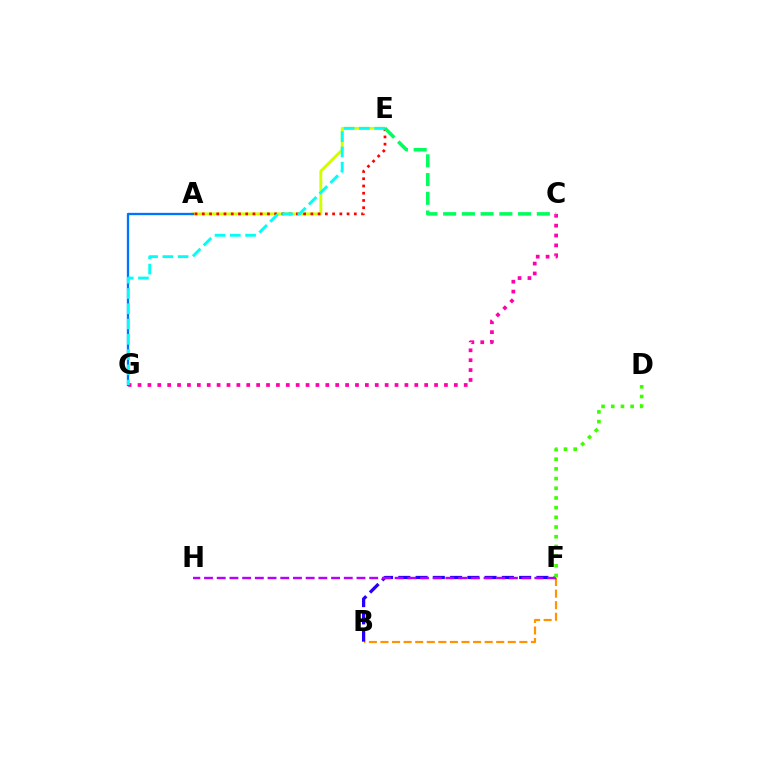{('A', 'E'): [{'color': '#d1ff00', 'line_style': 'solid', 'thickness': 2.09}, {'color': '#ff0000', 'line_style': 'dotted', 'thickness': 1.97}], ('A', 'G'): [{'color': '#0074ff', 'line_style': 'solid', 'thickness': 1.67}], ('B', 'F'): [{'color': '#ff9400', 'line_style': 'dashed', 'thickness': 1.57}, {'color': '#2500ff', 'line_style': 'dashed', 'thickness': 2.34}], ('C', 'G'): [{'color': '#ff00ac', 'line_style': 'dotted', 'thickness': 2.69}], ('E', 'G'): [{'color': '#00fff6', 'line_style': 'dashed', 'thickness': 2.07}], ('F', 'H'): [{'color': '#b900ff', 'line_style': 'dashed', 'thickness': 1.73}], ('C', 'E'): [{'color': '#00ff5c', 'line_style': 'dashed', 'thickness': 2.55}], ('D', 'F'): [{'color': '#3dff00', 'line_style': 'dotted', 'thickness': 2.63}]}